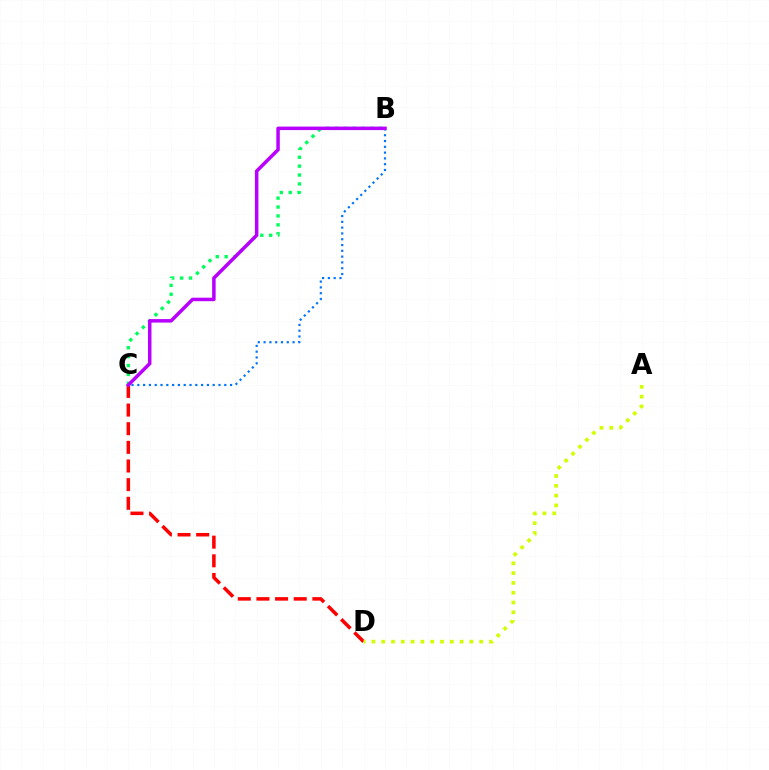{('B', 'C'): [{'color': '#00ff5c', 'line_style': 'dotted', 'thickness': 2.42}, {'color': '#0074ff', 'line_style': 'dotted', 'thickness': 1.57}, {'color': '#b900ff', 'line_style': 'solid', 'thickness': 2.52}], ('C', 'D'): [{'color': '#ff0000', 'line_style': 'dashed', 'thickness': 2.53}], ('A', 'D'): [{'color': '#d1ff00', 'line_style': 'dotted', 'thickness': 2.66}]}